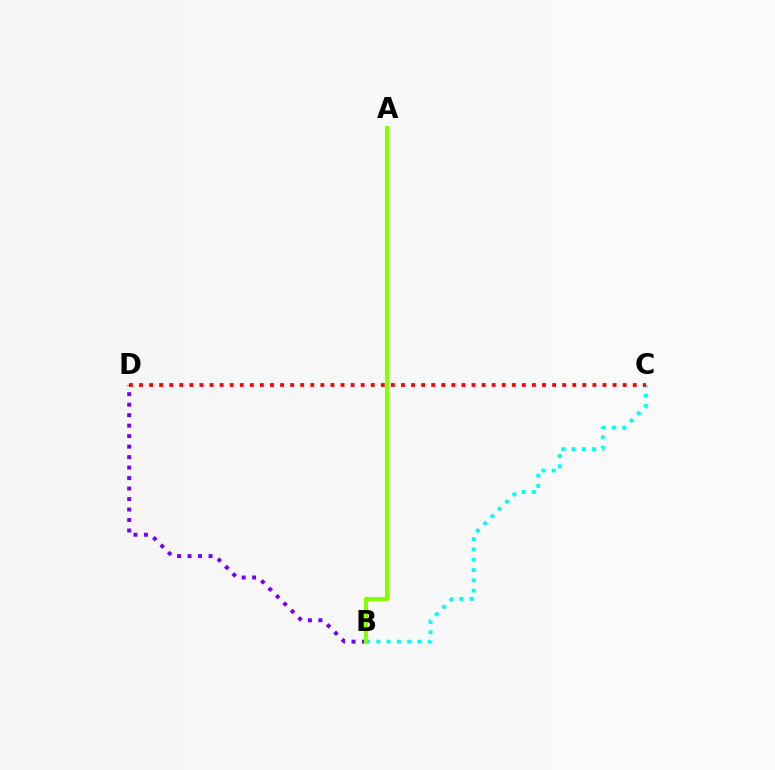{('B', 'C'): [{'color': '#00fff6', 'line_style': 'dotted', 'thickness': 2.8}], ('B', 'D'): [{'color': '#7200ff', 'line_style': 'dotted', 'thickness': 2.85}], ('C', 'D'): [{'color': '#ff0000', 'line_style': 'dotted', 'thickness': 2.74}], ('A', 'B'): [{'color': '#84ff00', 'line_style': 'solid', 'thickness': 2.9}]}